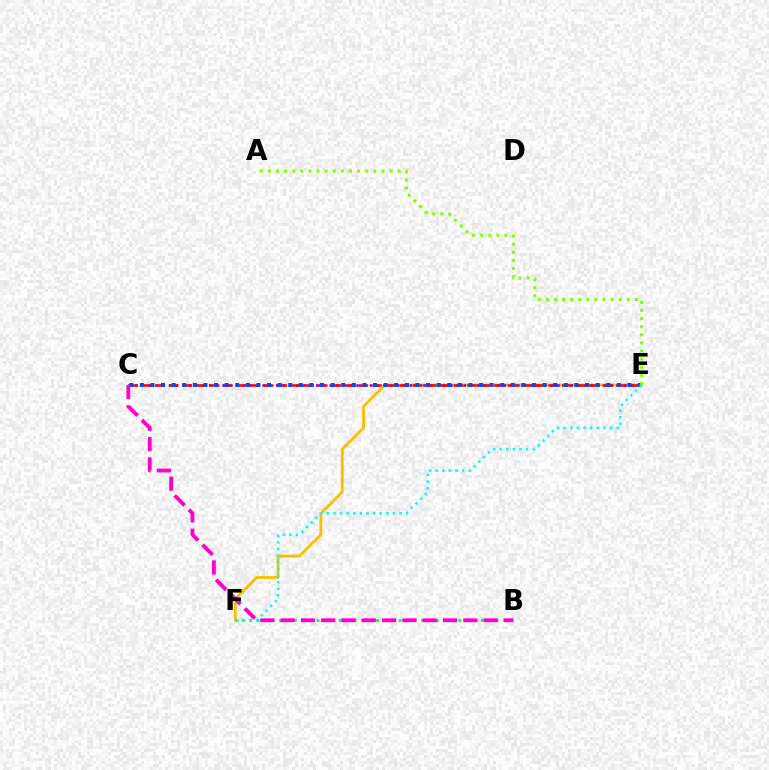{('E', 'F'): [{'color': '#ffbd00', 'line_style': 'solid', 'thickness': 2.01}, {'color': '#00fff6', 'line_style': 'dotted', 'thickness': 1.8}], ('C', 'E'): [{'color': '#7200ff', 'line_style': 'dotted', 'thickness': 1.82}, {'color': '#ff0000', 'line_style': 'dashed', 'thickness': 1.84}, {'color': '#004bff', 'line_style': 'dotted', 'thickness': 2.88}], ('B', 'F'): [{'color': '#00ff39', 'line_style': 'dotted', 'thickness': 2.03}], ('A', 'E'): [{'color': '#84ff00', 'line_style': 'dotted', 'thickness': 2.2}], ('B', 'C'): [{'color': '#ff00cf', 'line_style': 'dashed', 'thickness': 2.76}]}